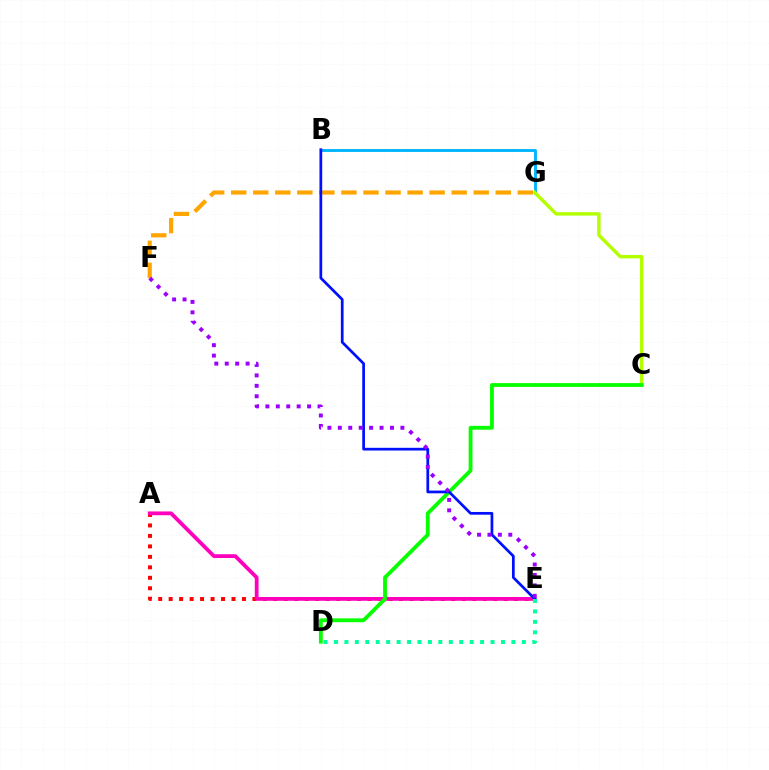{('B', 'G'): [{'color': '#00b5ff', 'line_style': 'solid', 'thickness': 2.08}], ('C', 'G'): [{'color': '#b3ff00', 'line_style': 'solid', 'thickness': 2.46}], ('A', 'E'): [{'color': '#ff0000', 'line_style': 'dotted', 'thickness': 2.84}, {'color': '#ff00bd', 'line_style': 'solid', 'thickness': 2.73}], ('F', 'G'): [{'color': '#ffa500', 'line_style': 'dashed', 'thickness': 2.99}], ('C', 'D'): [{'color': '#08ff00', 'line_style': 'solid', 'thickness': 2.76}], ('B', 'E'): [{'color': '#0010ff', 'line_style': 'solid', 'thickness': 1.97}], ('E', 'F'): [{'color': '#9b00ff', 'line_style': 'dotted', 'thickness': 2.83}], ('D', 'E'): [{'color': '#00ff9d', 'line_style': 'dotted', 'thickness': 2.84}]}